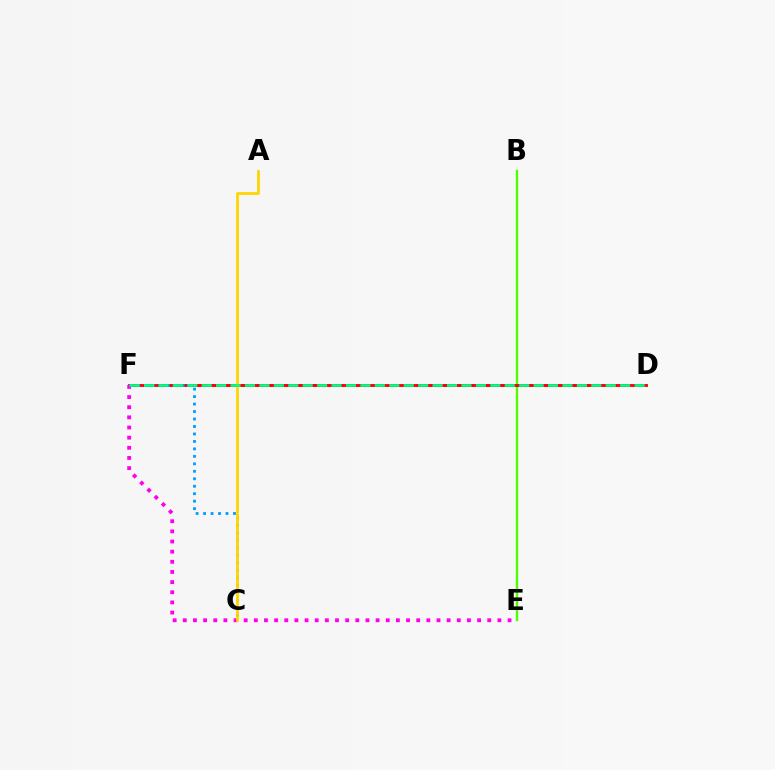{('B', 'E'): [{'color': '#4fff00', 'line_style': 'solid', 'thickness': 1.73}], ('D', 'F'): [{'color': '#3700ff', 'line_style': 'dashed', 'thickness': 1.86}, {'color': '#ff0000', 'line_style': 'solid', 'thickness': 2.07}, {'color': '#00ff86', 'line_style': 'dashed', 'thickness': 1.96}], ('C', 'F'): [{'color': '#009eff', 'line_style': 'dotted', 'thickness': 2.03}], ('E', 'F'): [{'color': '#ff00ed', 'line_style': 'dotted', 'thickness': 2.76}], ('A', 'C'): [{'color': '#ffd500', 'line_style': 'solid', 'thickness': 2.0}]}